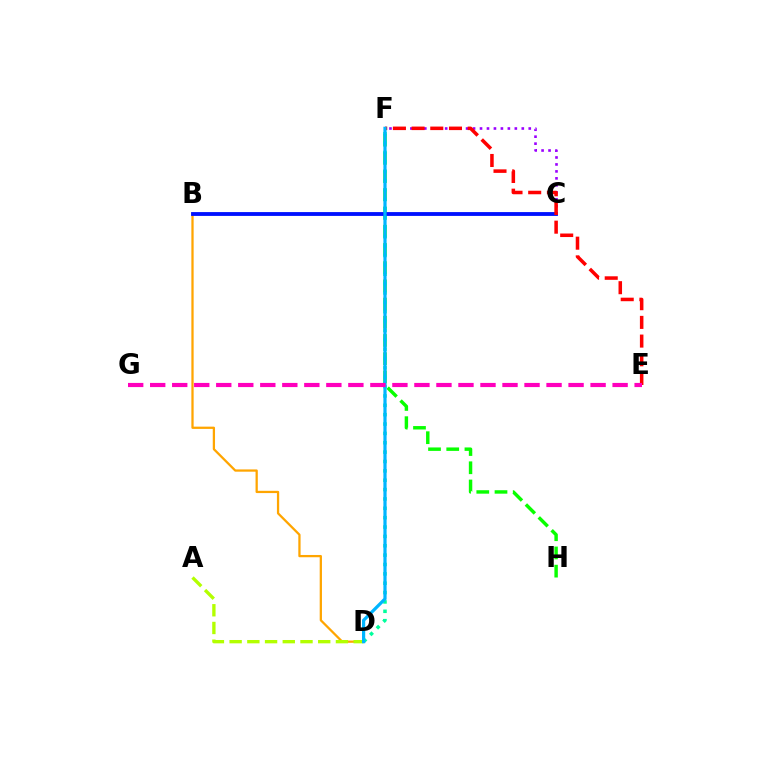{('B', 'D'): [{'color': '#ffa500', 'line_style': 'solid', 'thickness': 1.63}], ('F', 'H'): [{'color': '#08ff00', 'line_style': 'dashed', 'thickness': 2.47}], ('D', 'F'): [{'color': '#00ff9d', 'line_style': 'dotted', 'thickness': 2.54}, {'color': '#00b5ff', 'line_style': 'solid', 'thickness': 2.31}], ('B', 'C'): [{'color': '#0010ff', 'line_style': 'solid', 'thickness': 2.76}], ('A', 'D'): [{'color': '#b3ff00', 'line_style': 'dashed', 'thickness': 2.41}], ('C', 'F'): [{'color': '#9b00ff', 'line_style': 'dotted', 'thickness': 1.89}], ('E', 'F'): [{'color': '#ff0000', 'line_style': 'dashed', 'thickness': 2.54}], ('E', 'G'): [{'color': '#ff00bd', 'line_style': 'dashed', 'thickness': 2.99}]}